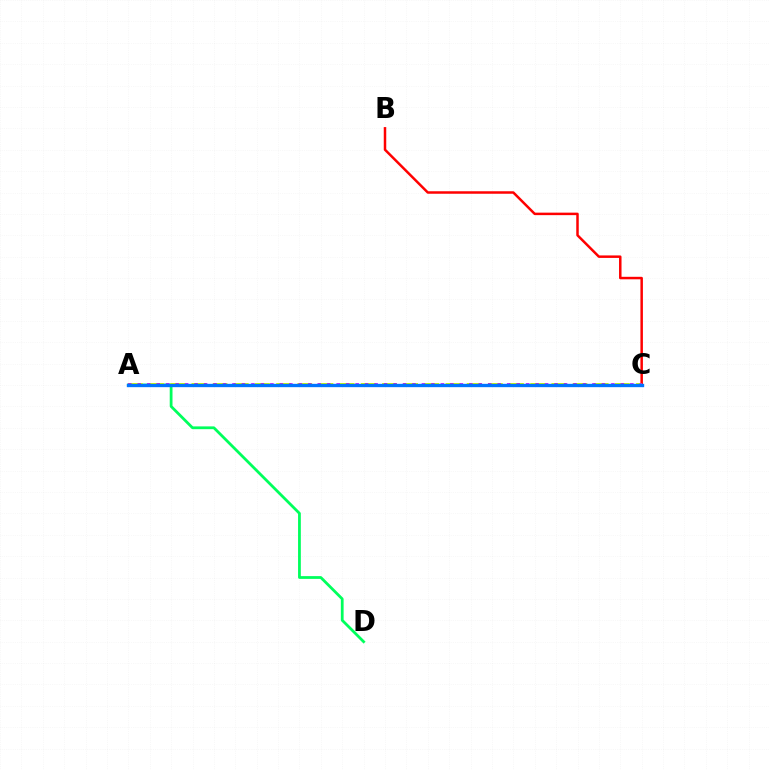{('B', 'C'): [{'color': '#ff0000', 'line_style': 'solid', 'thickness': 1.79}], ('A', 'D'): [{'color': '#00ff5c', 'line_style': 'solid', 'thickness': 2.0}], ('A', 'C'): [{'color': '#d1ff00', 'line_style': 'dashed', 'thickness': 2.88}, {'color': '#b900ff', 'line_style': 'dotted', 'thickness': 2.57}, {'color': '#0074ff', 'line_style': 'solid', 'thickness': 2.41}]}